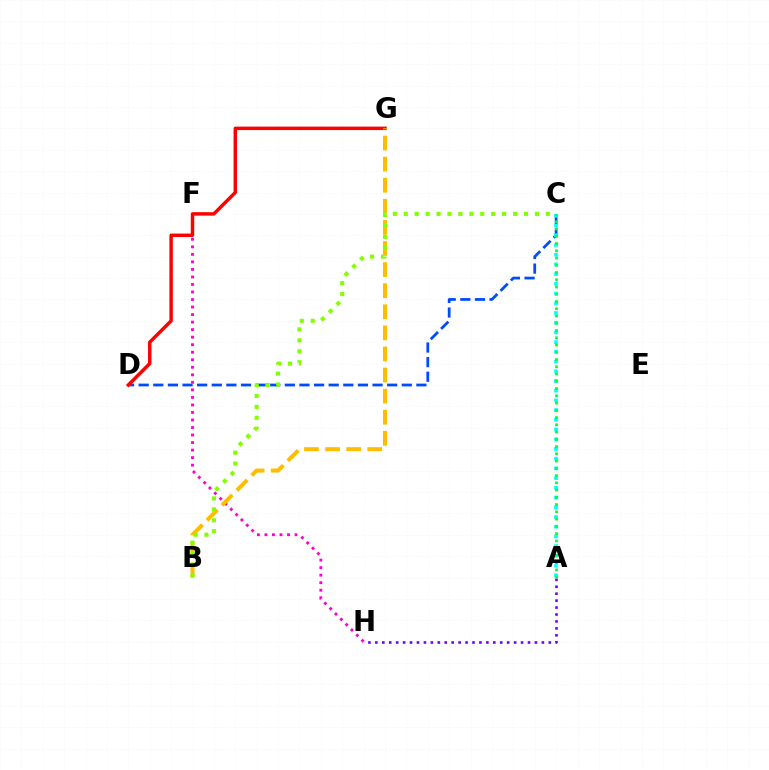{('C', 'D'): [{'color': '#004bff', 'line_style': 'dashed', 'thickness': 1.99}], ('A', 'C'): [{'color': '#00fff6', 'line_style': 'dotted', 'thickness': 2.64}, {'color': '#00ff39', 'line_style': 'dotted', 'thickness': 1.97}], ('F', 'H'): [{'color': '#ff00cf', 'line_style': 'dotted', 'thickness': 2.05}], ('D', 'G'): [{'color': '#ff0000', 'line_style': 'solid', 'thickness': 2.49}], ('A', 'H'): [{'color': '#7200ff', 'line_style': 'dotted', 'thickness': 1.89}], ('B', 'G'): [{'color': '#ffbd00', 'line_style': 'dashed', 'thickness': 2.87}], ('B', 'C'): [{'color': '#84ff00', 'line_style': 'dotted', 'thickness': 2.97}]}